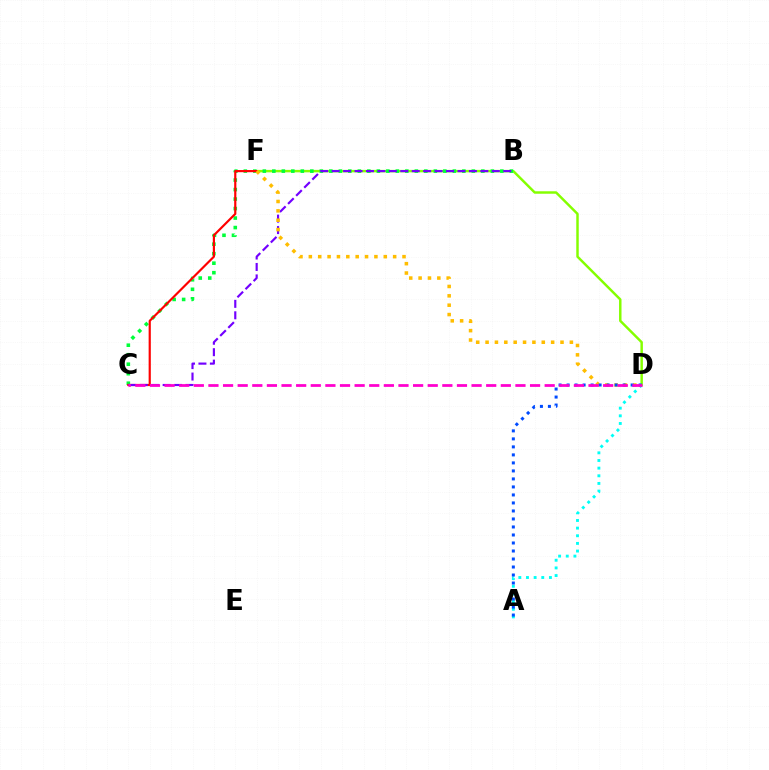{('A', 'D'): [{'color': '#00fff6', 'line_style': 'dotted', 'thickness': 2.08}, {'color': '#004bff', 'line_style': 'dotted', 'thickness': 2.18}], ('D', 'F'): [{'color': '#84ff00', 'line_style': 'solid', 'thickness': 1.77}, {'color': '#ffbd00', 'line_style': 'dotted', 'thickness': 2.55}], ('B', 'C'): [{'color': '#00ff39', 'line_style': 'dotted', 'thickness': 2.58}, {'color': '#7200ff', 'line_style': 'dashed', 'thickness': 1.55}], ('C', 'F'): [{'color': '#ff0000', 'line_style': 'solid', 'thickness': 1.57}], ('C', 'D'): [{'color': '#ff00cf', 'line_style': 'dashed', 'thickness': 1.99}]}